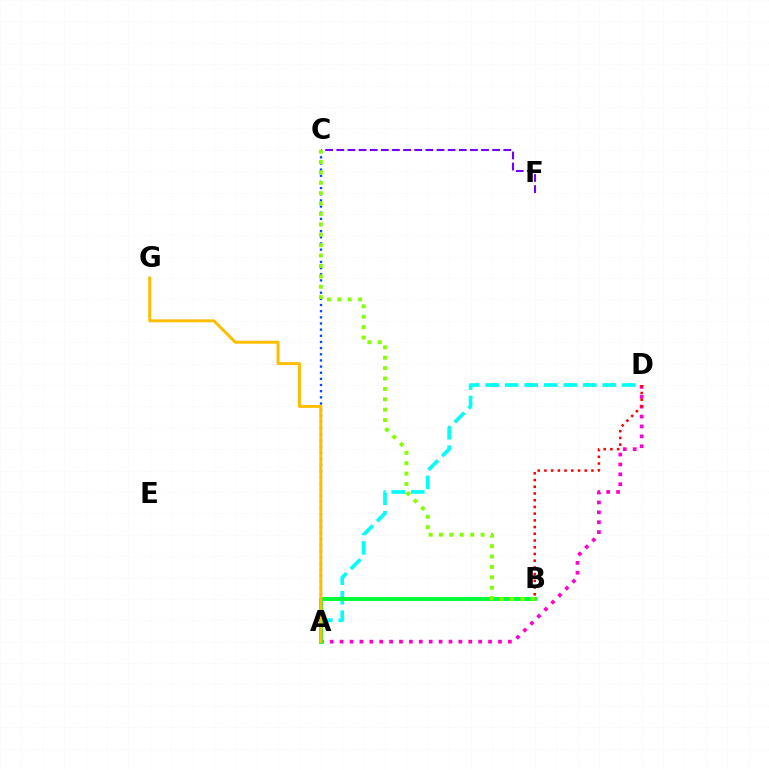{('A', 'C'): [{'color': '#004bff', 'line_style': 'dotted', 'thickness': 1.67}], ('A', 'D'): [{'color': '#ff00cf', 'line_style': 'dotted', 'thickness': 2.69}, {'color': '#00fff6', 'line_style': 'dashed', 'thickness': 2.65}], ('A', 'B'): [{'color': '#00ff39', 'line_style': 'solid', 'thickness': 2.82}], ('C', 'F'): [{'color': '#7200ff', 'line_style': 'dashed', 'thickness': 1.51}], ('B', 'D'): [{'color': '#ff0000', 'line_style': 'dotted', 'thickness': 1.83}], ('A', 'G'): [{'color': '#ffbd00', 'line_style': 'solid', 'thickness': 2.14}], ('B', 'C'): [{'color': '#84ff00', 'line_style': 'dotted', 'thickness': 2.82}]}